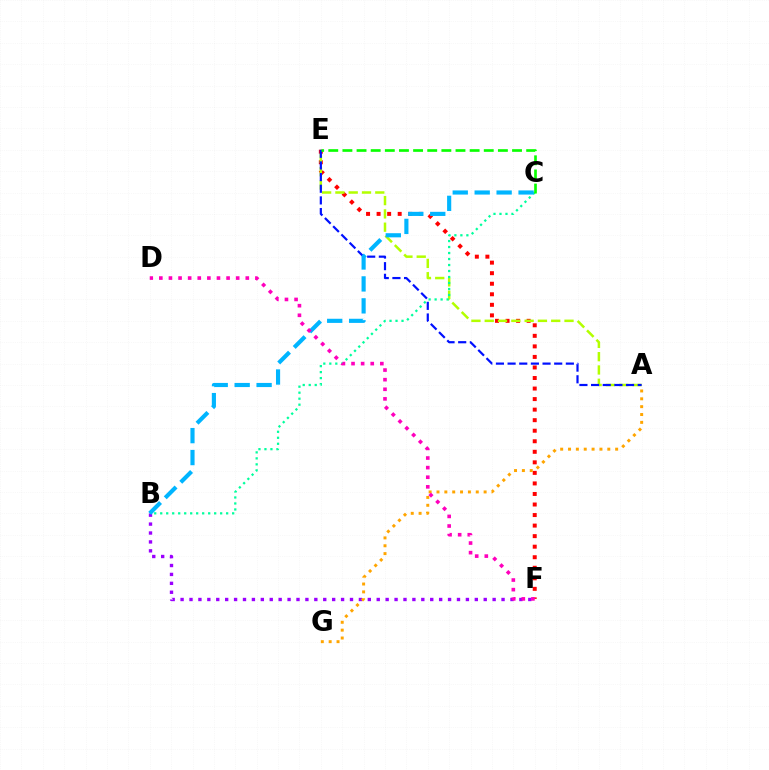{('E', 'F'): [{'color': '#ff0000', 'line_style': 'dotted', 'thickness': 2.86}], ('A', 'E'): [{'color': '#b3ff00', 'line_style': 'dashed', 'thickness': 1.81}, {'color': '#0010ff', 'line_style': 'dashed', 'thickness': 1.58}], ('B', 'C'): [{'color': '#00ff9d', 'line_style': 'dotted', 'thickness': 1.63}, {'color': '#00b5ff', 'line_style': 'dashed', 'thickness': 2.98}], ('B', 'F'): [{'color': '#9b00ff', 'line_style': 'dotted', 'thickness': 2.42}], ('A', 'G'): [{'color': '#ffa500', 'line_style': 'dotted', 'thickness': 2.13}], ('C', 'E'): [{'color': '#08ff00', 'line_style': 'dashed', 'thickness': 1.92}], ('D', 'F'): [{'color': '#ff00bd', 'line_style': 'dotted', 'thickness': 2.61}]}